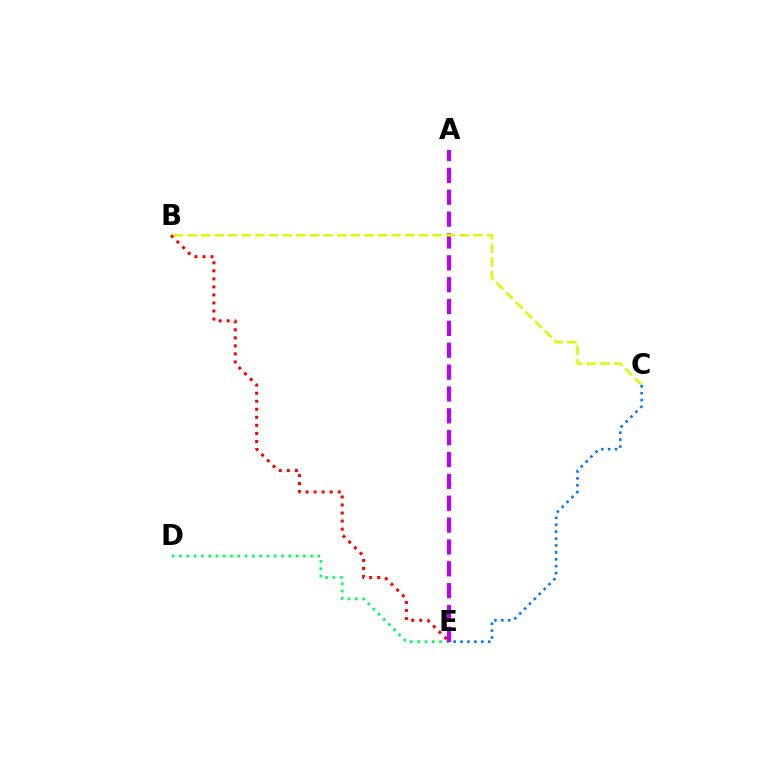{('D', 'E'): [{'color': '#00ff5c', 'line_style': 'dotted', 'thickness': 1.98}], ('B', 'E'): [{'color': '#ff0000', 'line_style': 'dotted', 'thickness': 2.18}], ('A', 'E'): [{'color': '#b900ff', 'line_style': 'dashed', 'thickness': 2.97}], ('B', 'C'): [{'color': '#d1ff00', 'line_style': 'dashed', 'thickness': 1.85}], ('C', 'E'): [{'color': '#0074ff', 'line_style': 'dotted', 'thickness': 1.88}]}